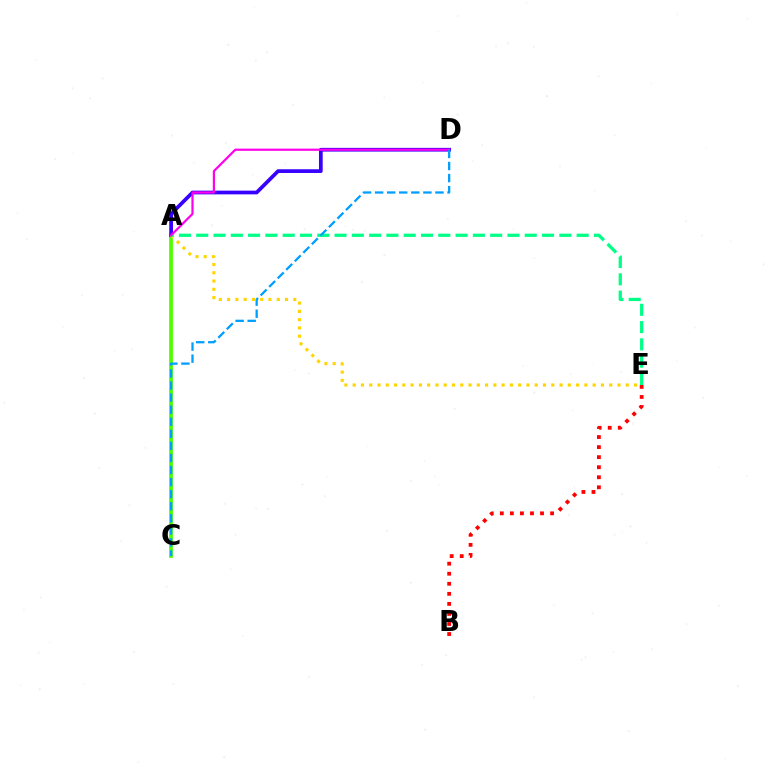{('A', 'C'): [{'color': '#4fff00', 'line_style': 'solid', 'thickness': 2.71}], ('B', 'E'): [{'color': '#ff0000', 'line_style': 'dotted', 'thickness': 2.73}], ('A', 'D'): [{'color': '#3700ff', 'line_style': 'solid', 'thickness': 2.68}, {'color': '#ff00ed', 'line_style': 'solid', 'thickness': 1.58}], ('A', 'E'): [{'color': '#ffd500', 'line_style': 'dotted', 'thickness': 2.25}, {'color': '#00ff86', 'line_style': 'dashed', 'thickness': 2.35}], ('C', 'D'): [{'color': '#009eff', 'line_style': 'dashed', 'thickness': 1.64}]}